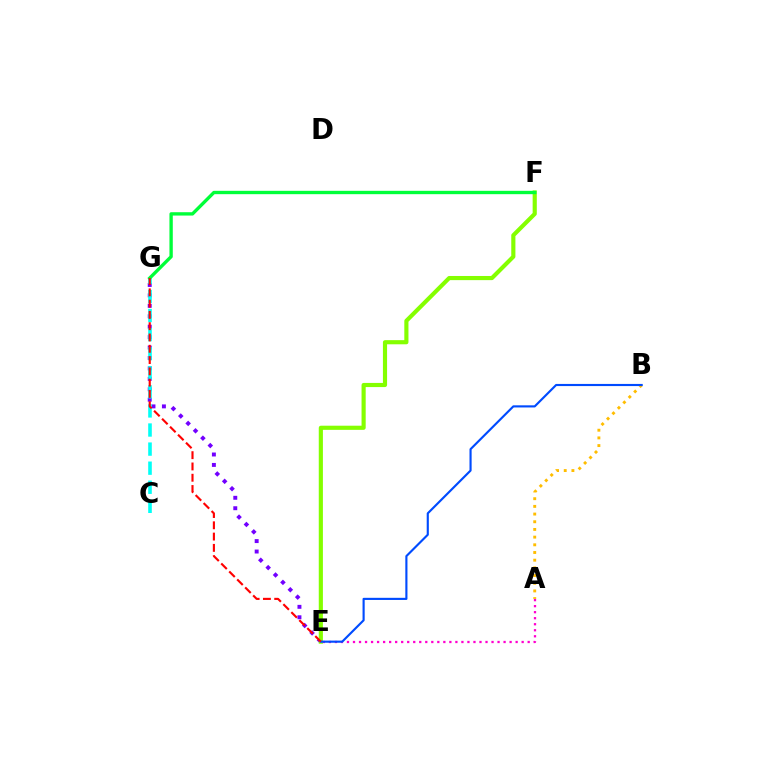{('E', 'G'): [{'color': '#7200ff', 'line_style': 'dotted', 'thickness': 2.83}, {'color': '#ff0000', 'line_style': 'dashed', 'thickness': 1.53}], ('E', 'F'): [{'color': '#84ff00', 'line_style': 'solid', 'thickness': 2.99}], ('A', 'B'): [{'color': '#ffbd00', 'line_style': 'dotted', 'thickness': 2.09}], ('C', 'G'): [{'color': '#00fff6', 'line_style': 'dashed', 'thickness': 2.59}], ('F', 'G'): [{'color': '#00ff39', 'line_style': 'solid', 'thickness': 2.41}], ('A', 'E'): [{'color': '#ff00cf', 'line_style': 'dotted', 'thickness': 1.64}], ('B', 'E'): [{'color': '#004bff', 'line_style': 'solid', 'thickness': 1.54}]}